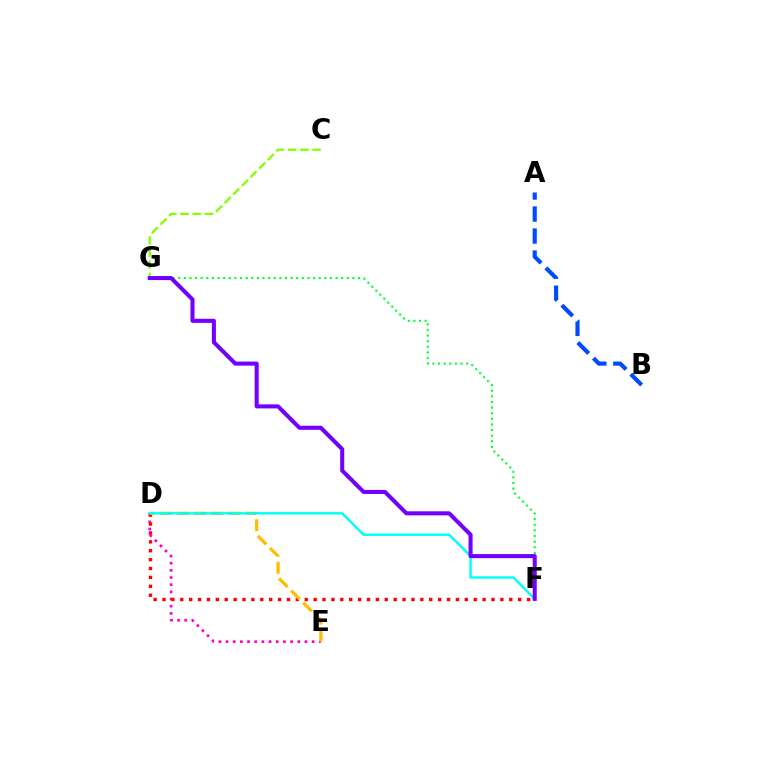{('D', 'E'): [{'color': '#ff00cf', 'line_style': 'dotted', 'thickness': 1.95}, {'color': '#ffbd00', 'line_style': 'dashed', 'thickness': 2.33}], ('C', 'G'): [{'color': '#84ff00', 'line_style': 'dashed', 'thickness': 1.66}], ('F', 'G'): [{'color': '#00ff39', 'line_style': 'dotted', 'thickness': 1.53}, {'color': '#7200ff', 'line_style': 'solid', 'thickness': 2.92}], ('D', 'F'): [{'color': '#ff0000', 'line_style': 'dotted', 'thickness': 2.42}, {'color': '#00fff6', 'line_style': 'solid', 'thickness': 1.74}], ('A', 'B'): [{'color': '#004bff', 'line_style': 'dashed', 'thickness': 2.99}]}